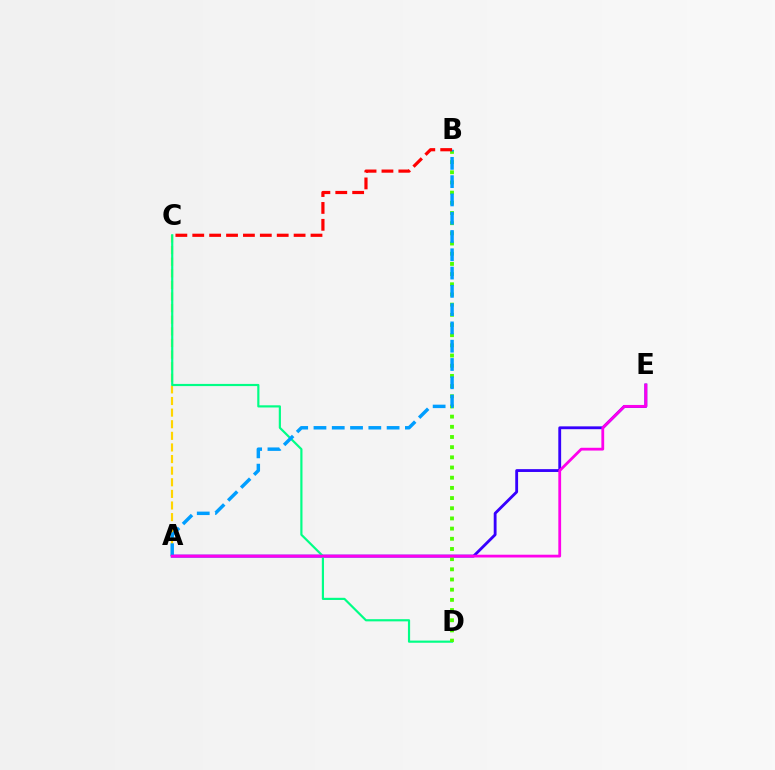{('A', 'E'): [{'color': '#3700ff', 'line_style': 'solid', 'thickness': 2.04}, {'color': '#ff00ed', 'line_style': 'solid', 'thickness': 2.01}], ('A', 'C'): [{'color': '#ffd500', 'line_style': 'dashed', 'thickness': 1.58}], ('C', 'D'): [{'color': '#00ff86', 'line_style': 'solid', 'thickness': 1.57}], ('B', 'D'): [{'color': '#4fff00', 'line_style': 'dotted', 'thickness': 2.77}], ('A', 'B'): [{'color': '#009eff', 'line_style': 'dashed', 'thickness': 2.48}], ('B', 'C'): [{'color': '#ff0000', 'line_style': 'dashed', 'thickness': 2.29}]}